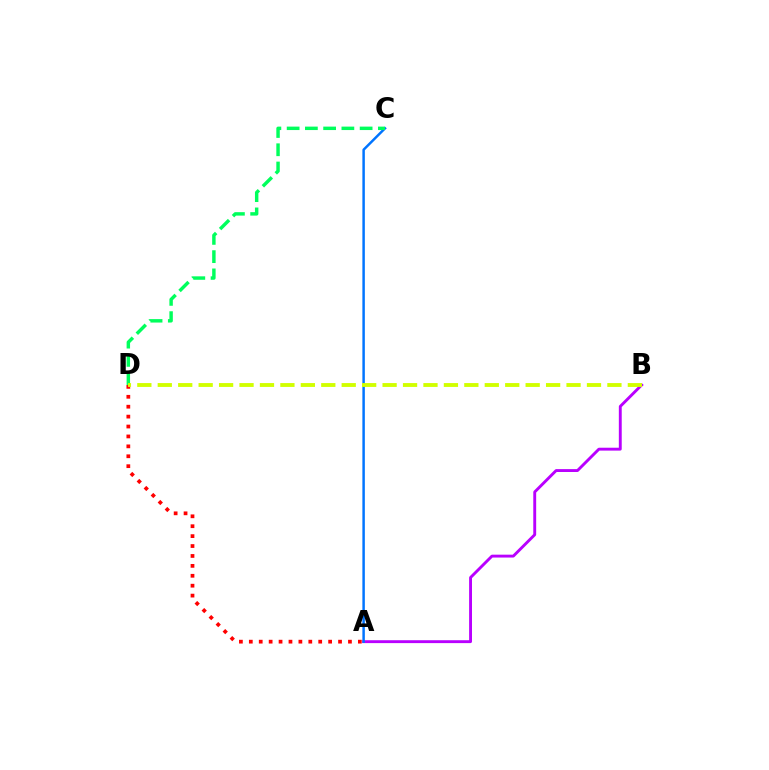{('A', 'B'): [{'color': '#b900ff', 'line_style': 'solid', 'thickness': 2.08}], ('A', 'C'): [{'color': '#0074ff', 'line_style': 'solid', 'thickness': 1.78}], ('A', 'D'): [{'color': '#ff0000', 'line_style': 'dotted', 'thickness': 2.69}], ('C', 'D'): [{'color': '#00ff5c', 'line_style': 'dashed', 'thickness': 2.48}], ('B', 'D'): [{'color': '#d1ff00', 'line_style': 'dashed', 'thickness': 2.78}]}